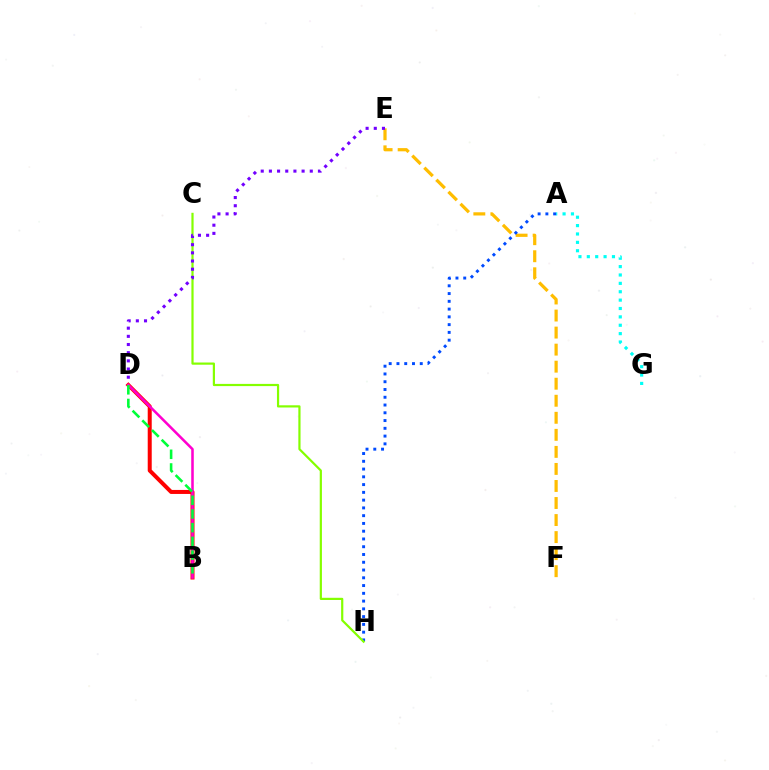{('E', 'F'): [{'color': '#ffbd00', 'line_style': 'dashed', 'thickness': 2.32}], ('A', 'G'): [{'color': '#00fff6', 'line_style': 'dotted', 'thickness': 2.28}], ('A', 'H'): [{'color': '#004bff', 'line_style': 'dotted', 'thickness': 2.11}], ('C', 'H'): [{'color': '#84ff00', 'line_style': 'solid', 'thickness': 1.58}], ('D', 'E'): [{'color': '#7200ff', 'line_style': 'dotted', 'thickness': 2.22}], ('B', 'D'): [{'color': '#ff0000', 'line_style': 'solid', 'thickness': 2.88}, {'color': '#ff00cf', 'line_style': 'solid', 'thickness': 1.83}, {'color': '#00ff39', 'line_style': 'dashed', 'thickness': 1.86}]}